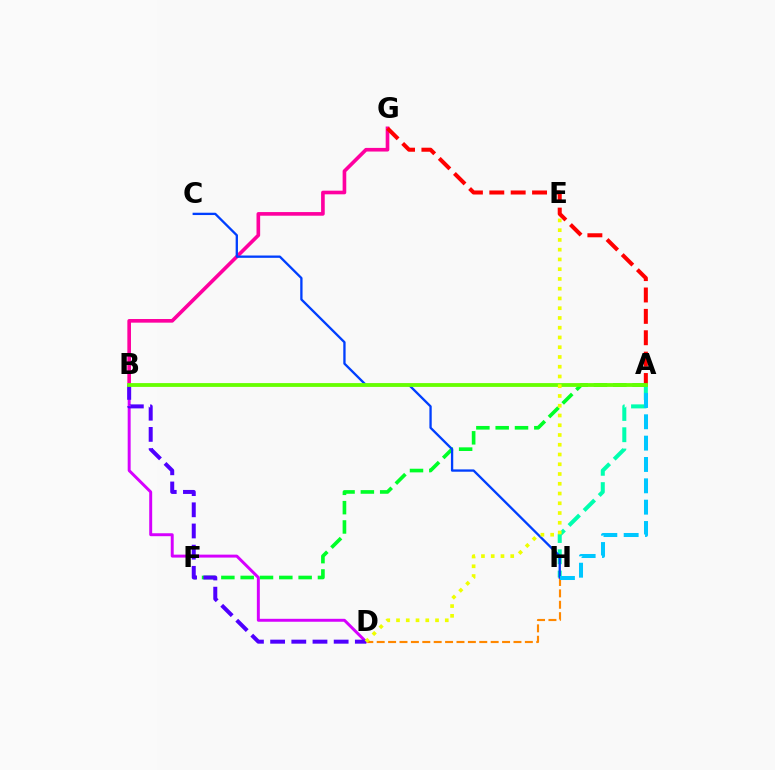{('B', 'G'): [{'color': '#ff00a0', 'line_style': 'solid', 'thickness': 2.62}], ('A', 'F'): [{'color': '#00ff27', 'line_style': 'dashed', 'thickness': 2.62}], ('A', 'H'): [{'color': '#00ffaf', 'line_style': 'dashed', 'thickness': 2.89}, {'color': '#00c7ff', 'line_style': 'dashed', 'thickness': 2.9}], ('D', 'H'): [{'color': '#ff8800', 'line_style': 'dashed', 'thickness': 1.55}], ('A', 'G'): [{'color': '#ff0000', 'line_style': 'dashed', 'thickness': 2.9}], ('C', 'H'): [{'color': '#003fff', 'line_style': 'solid', 'thickness': 1.67}], ('B', 'D'): [{'color': '#d600ff', 'line_style': 'solid', 'thickness': 2.12}, {'color': '#4f00ff', 'line_style': 'dashed', 'thickness': 2.88}], ('A', 'B'): [{'color': '#66ff00', 'line_style': 'solid', 'thickness': 2.74}], ('D', 'E'): [{'color': '#eeff00', 'line_style': 'dotted', 'thickness': 2.65}]}